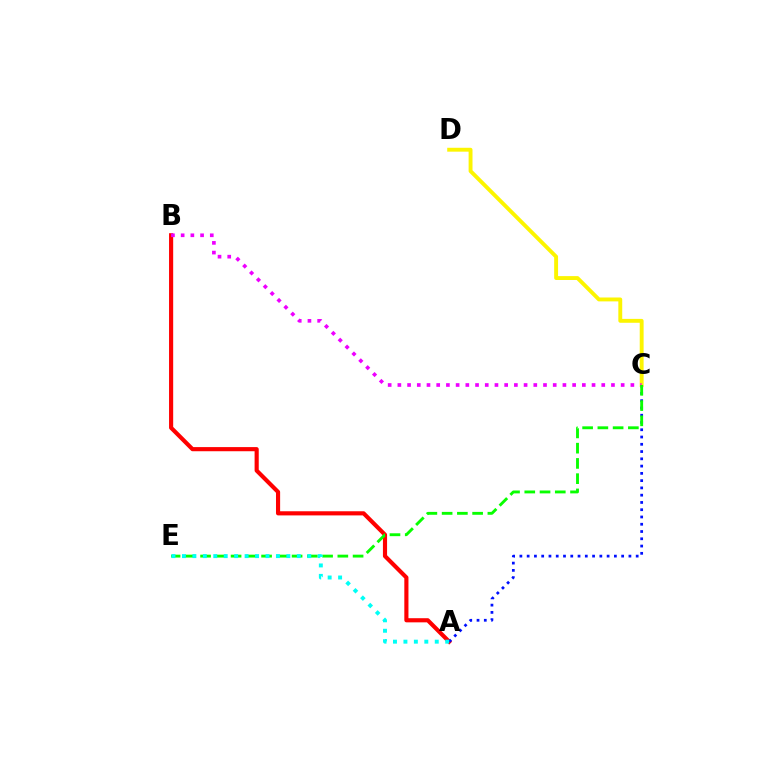{('A', 'B'): [{'color': '#ff0000', 'line_style': 'solid', 'thickness': 2.98}], ('A', 'C'): [{'color': '#0010ff', 'line_style': 'dotted', 'thickness': 1.97}], ('C', 'D'): [{'color': '#fcf500', 'line_style': 'solid', 'thickness': 2.8}], ('B', 'C'): [{'color': '#ee00ff', 'line_style': 'dotted', 'thickness': 2.64}], ('C', 'E'): [{'color': '#08ff00', 'line_style': 'dashed', 'thickness': 2.07}], ('A', 'E'): [{'color': '#00fff6', 'line_style': 'dotted', 'thickness': 2.84}]}